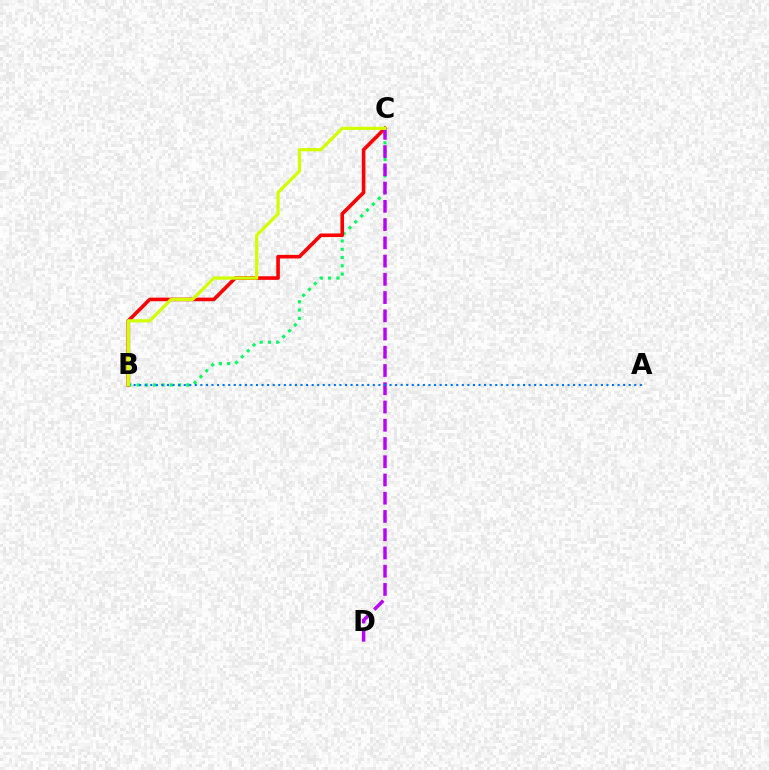{('B', 'C'): [{'color': '#00ff5c', 'line_style': 'dotted', 'thickness': 2.25}, {'color': '#ff0000', 'line_style': 'solid', 'thickness': 2.6}, {'color': '#d1ff00', 'line_style': 'solid', 'thickness': 2.33}], ('C', 'D'): [{'color': '#b900ff', 'line_style': 'dashed', 'thickness': 2.48}], ('A', 'B'): [{'color': '#0074ff', 'line_style': 'dotted', 'thickness': 1.51}]}